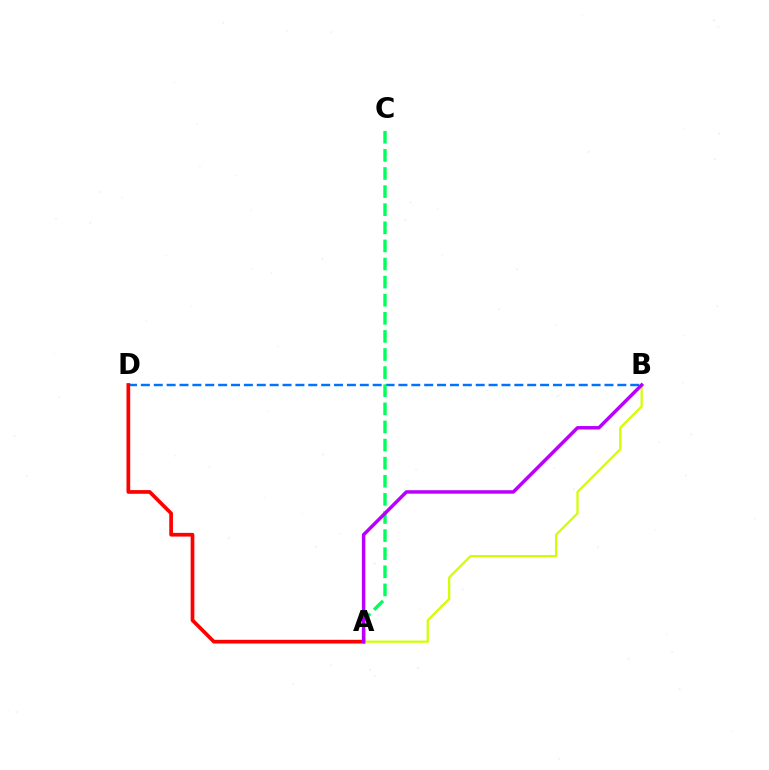{('B', 'D'): [{'color': '#0074ff', 'line_style': 'dashed', 'thickness': 1.75}], ('A', 'C'): [{'color': '#00ff5c', 'line_style': 'dashed', 'thickness': 2.46}], ('A', 'D'): [{'color': '#ff0000', 'line_style': 'solid', 'thickness': 2.67}], ('A', 'B'): [{'color': '#d1ff00', 'line_style': 'solid', 'thickness': 1.62}, {'color': '#b900ff', 'line_style': 'solid', 'thickness': 2.5}]}